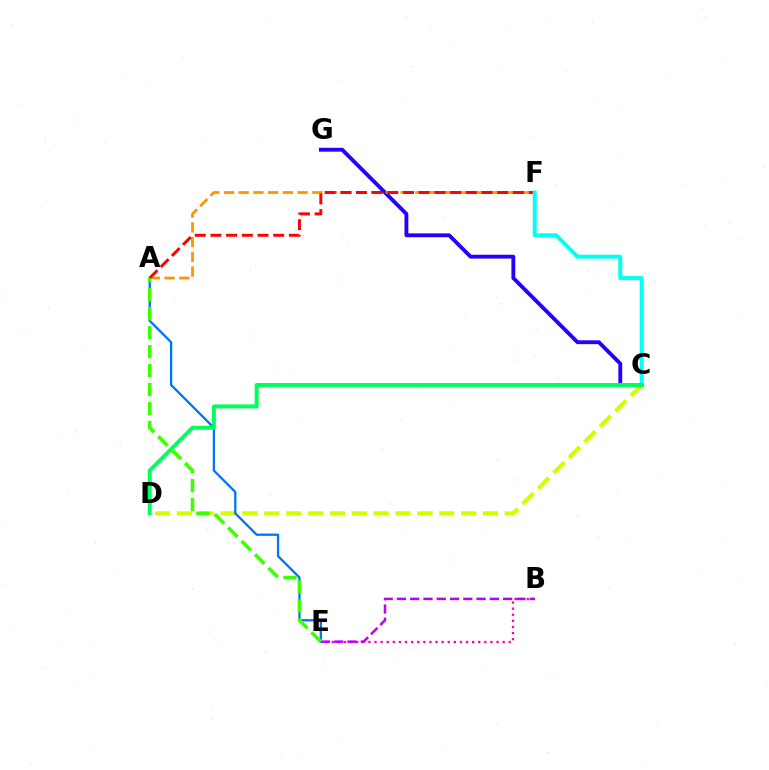{('B', 'E'): [{'color': '#ff00ac', 'line_style': 'dotted', 'thickness': 1.66}, {'color': '#b900ff', 'line_style': 'dashed', 'thickness': 1.8}], ('C', 'D'): [{'color': '#d1ff00', 'line_style': 'dashed', 'thickness': 2.97}, {'color': '#00ff5c', 'line_style': 'solid', 'thickness': 2.87}], ('C', 'G'): [{'color': '#2500ff', 'line_style': 'solid', 'thickness': 2.77}], ('A', 'E'): [{'color': '#0074ff', 'line_style': 'solid', 'thickness': 1.65}, {'color': '#3dff00', 'line_style': 'dashed', 'thickness': 2.58}], ('A', 'F'): [{'color': '#ff9400', 'line_style': 'dashed', 'thickness': 2.0}, {'color': '#ff0000', 'line_style': 'dashed', 'thickness': 2.13}], ('C', 'F'): [{'color': '#00fff6', 'line_style': 'solid', 'thickness': 2.86}]}